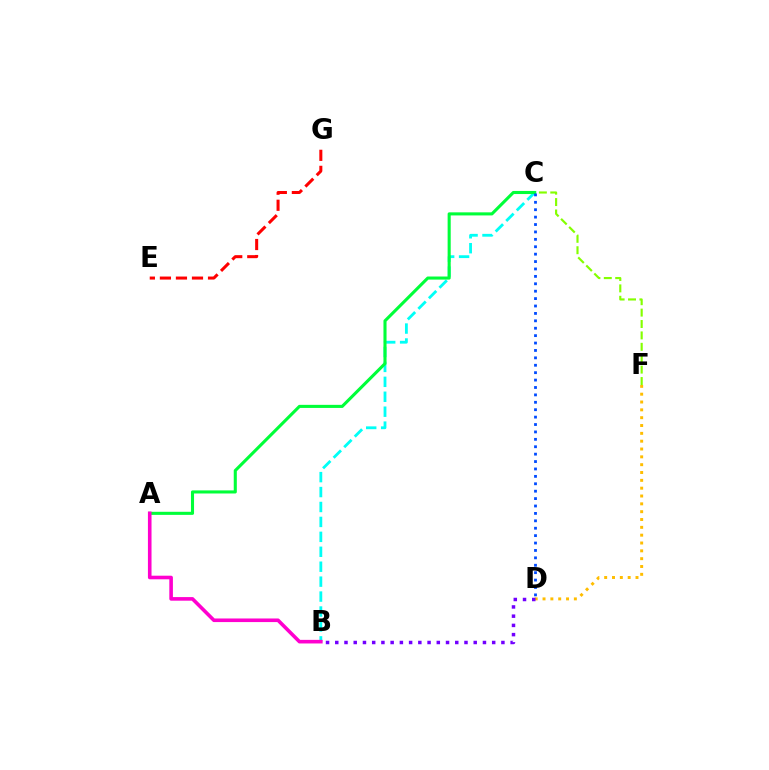{('B', 'C'): [{'color': '#00fff6', 'line_style': 'dashed', 'thickness': 2.03}], ('C', 'F'): [{'color': '#84ff00', 'line_style': 'dashed', 'thickness': 1.55}], ('A', 'C'): [{'color': '#00ff39', 'line_style': 'solid', 'thickness': 2.22}], ('E', 'G'): [{'color': '#ff0000', 'line_style': 'dashed', 'thickness': 2.18}], ('D', 'F'): [{'color': '#ffbd00', 'line_style': 'dotted', 'thickness': 2.13}], ('C', 'D'): [{'color': '#004bff', 'line_style': 'dotted', 'thickness': 2.01}], ('B', 'D'): [{'color': '#7200ff', 'line_style': 'dotted', 'thickness': 2.51}], ('A', 'B'): [{'color': '#ff00cf', 'line_style': 'solid', 'thickness': 2.59}]}